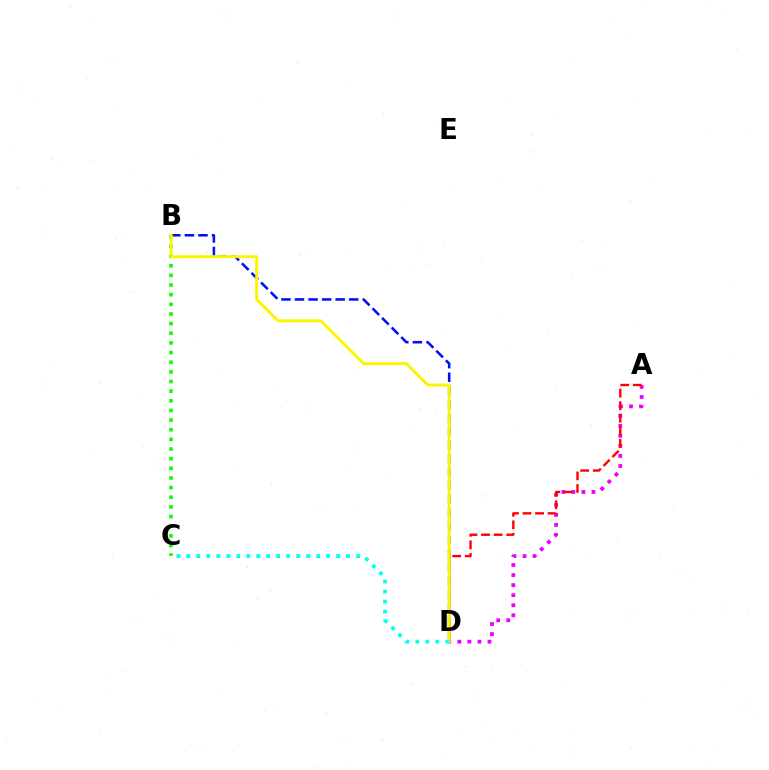{('B', 'D'): [{'color': '#0010ff', 'line_style': 'dashed', 'thickness': 1.84}, {'color': '#fcf500', 'line_style': 'solid', 'thickness': 2.14}], ('A', 'D'): [{'color': '#ee00ff', 'line_style': 'dotted', 'thickness': 2.73}, {'color': '#ff0000', 'line_style': 'dashed', 'thickness': 1.71}], ('B', 'C'): [{'color': '#08ff00', 'line_style': 'dotted', 'thickness': 2.62}], ('C', 'D'): [{'color': '#00fff6', 'line_style': 'dotted', 'thickness': 2.71}]}